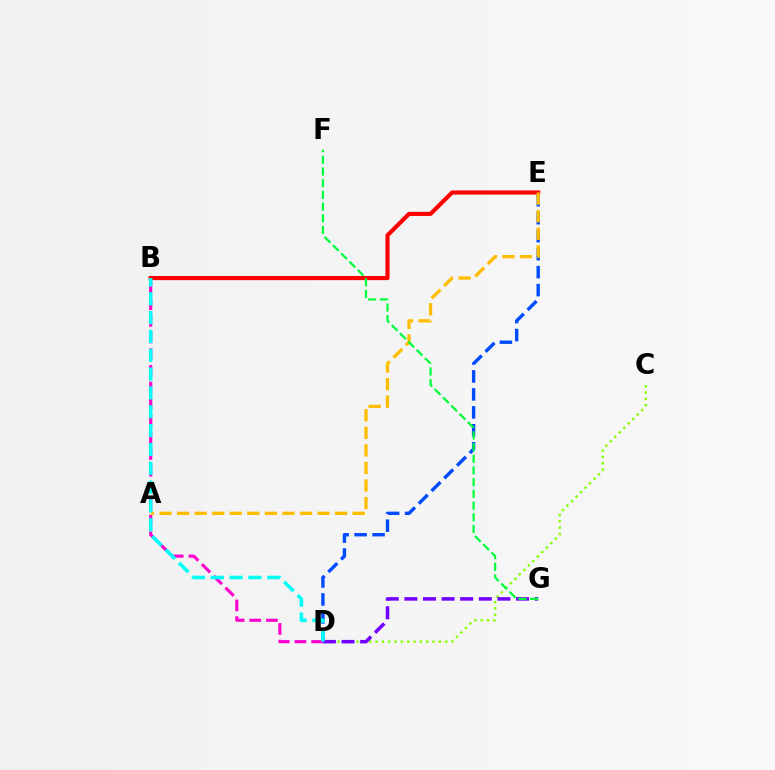{('C', 'D'): [{'color': '#84ff00', 'line_style': 'dotted', 'thickness': 1.72}], ('D', 'E'): [{'color': '#004bff', 'line_style': 'dashed', 'thickness': 2.44}], ('B', 'D'): [{'color': '#ff00cf', 'line_style': 'dashed', 'thickness': 2.26}, {'color': '#00fff6', 'line_style': 'dashed', 'thickness': 2.56}], ('B', 'E'): [{'color': '#ff0000', 'line_style': 'solid', 'thickness': 2.97}], ('D', 'G'): [{'color': '#7200ff', 'line_style': 'dashed', 'thickness': 2.53}], ('A', 'E'): [{'color': '#ffbd00', 'line_style': 'dashed', 'thickness': 2.39}], ('F', 'G'): [{'color': '#00ff39', 'line_style': 'dashed', 'thickness': 1.59}]}